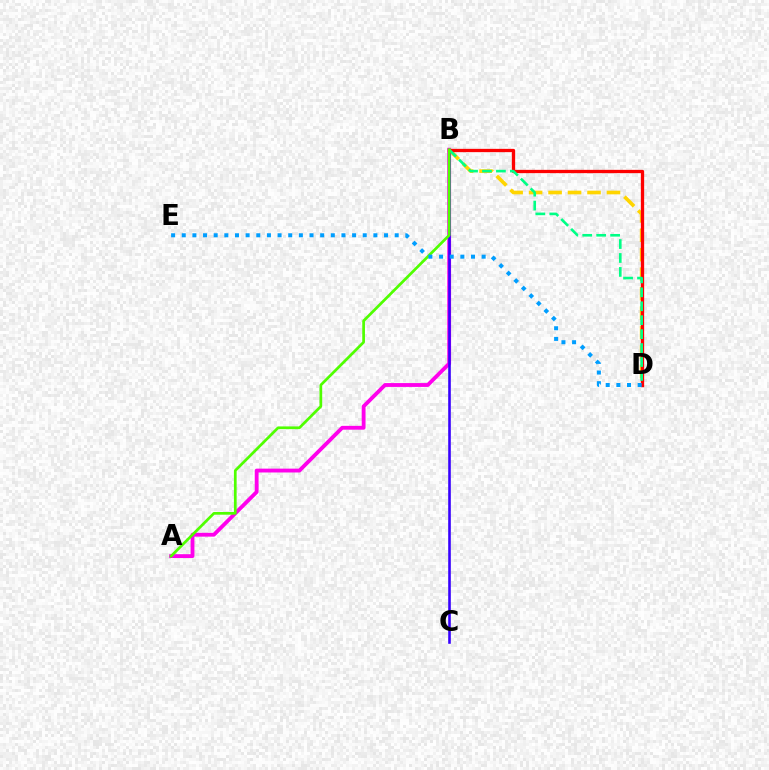{('A', 'B'): [{'color': '#ff00ed', 'line_style': 'solid', 'thickness': 2.76}, {'color': '#4fff00', 'line_style': 'solid', 'thickness': 1.96}], ('B', 'D'): [{'color': '#ffd500', 'line_style': 'dashed', 'thickness': 2.65}, {'color': '#ff0000', 'line_style': 'solid', 'thickness': 2.37}, {'color': '#00ff86', 'line_style': 'dashed', 'thickness': 1.89}], ('B', 'C'): [{'color': '#3700ff', 'line_style': 'solid', 'thickness': 1.87}], ('D', 'E'): [{'color': '#009eff', 'line_style': 'dotted', 'thickness': 2.89}]}